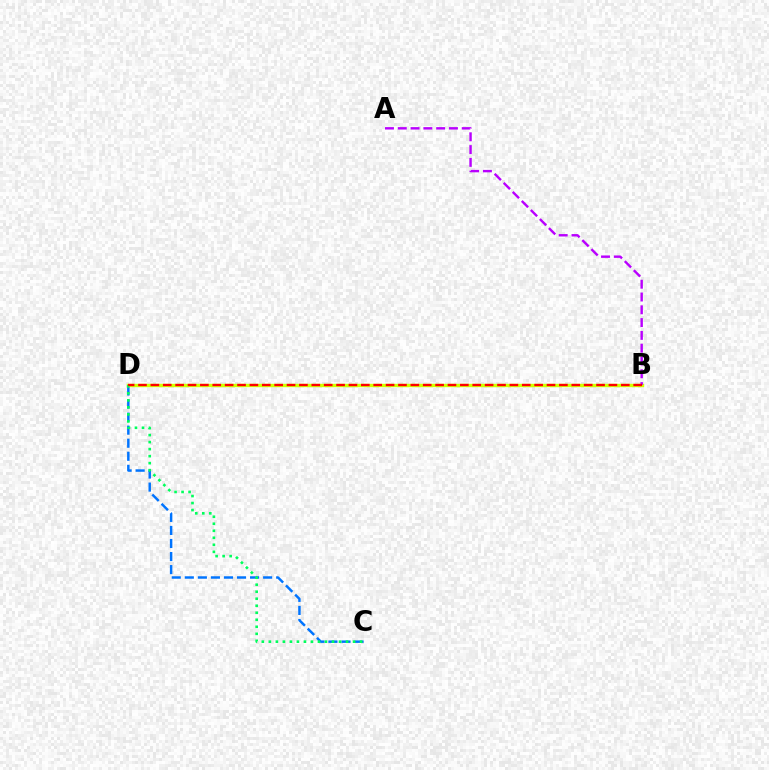{('C', 'D'): [{'color': '#0074ff', 'line_style': 'dashed', 'thickness': 1.77}, {'color': '#00ff5c', 'line_style': 'dotted', 'thickness': 1.91}], ('B', 'D'): [{'color': '#d1ff00', 'line_style': 'solid', 'thickness': 2.44}, {'color': '#ff0000', 'line_style': 'dashed', 'thickness': 1.68}], ('A', 'B'): [{'color': '#b900ff', 'line_style': 'dashed', 'thickness': 1.74}]}